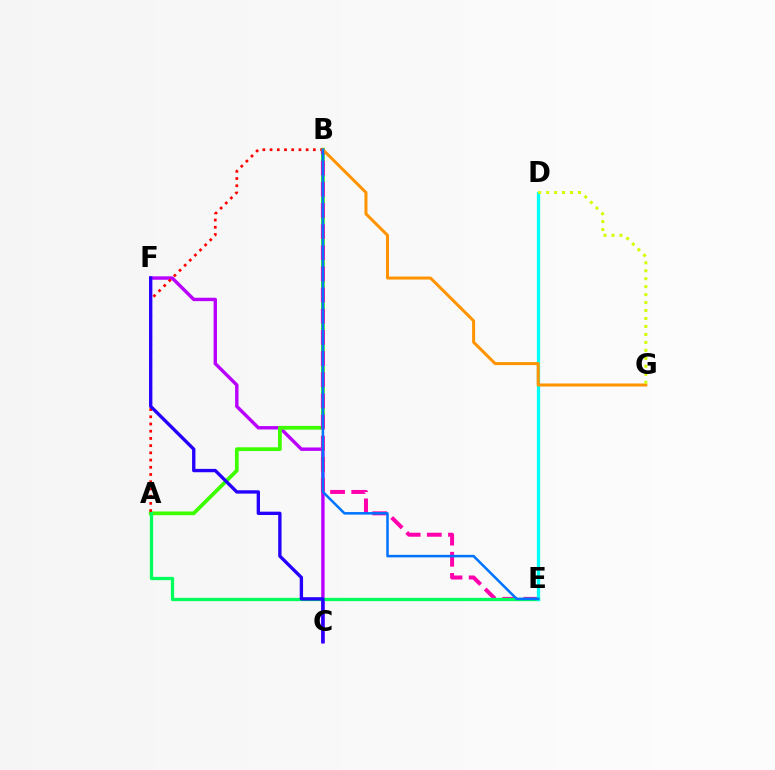{('C', 'F'): [{'color': '#b900ff', 'line_style': 'solid', 'thickness': 2.44}, {'color': '#2500ff', 'line_style': 'solid', 'thickness': 2.41}], ('A', 'B'): [{'color': '#3dff00', 'line_style': 'solid', 'thickness': 2.7}, {'color': '#ff0000', 'line_style': 'dotted', 'thickness': 1.96}], ('B', 'E'): [{'color': '#ff00ac', 'line_style': 'dashed', 'thickness': 2.87}, {'color': '#0074ff', 'line_style': 'solid', 'thickness': 1.83}], ('A', 'E'): [{'color': '#00ff5c', 'line_style': 'solid', 'thickness': 2.37}], ('D', 'E'): [{'color': '#00fff6', 'line_style': 'solid', 'thickness': 2.34}], ('B', 'G'): [{'color': '#ff9400', 'line_style': 'solid', 'thickness': 2.17}], ('D', 'G'): [{'color': '#d1ff00', 'line_style': 'dotted', 'thickness': 2.16}]}